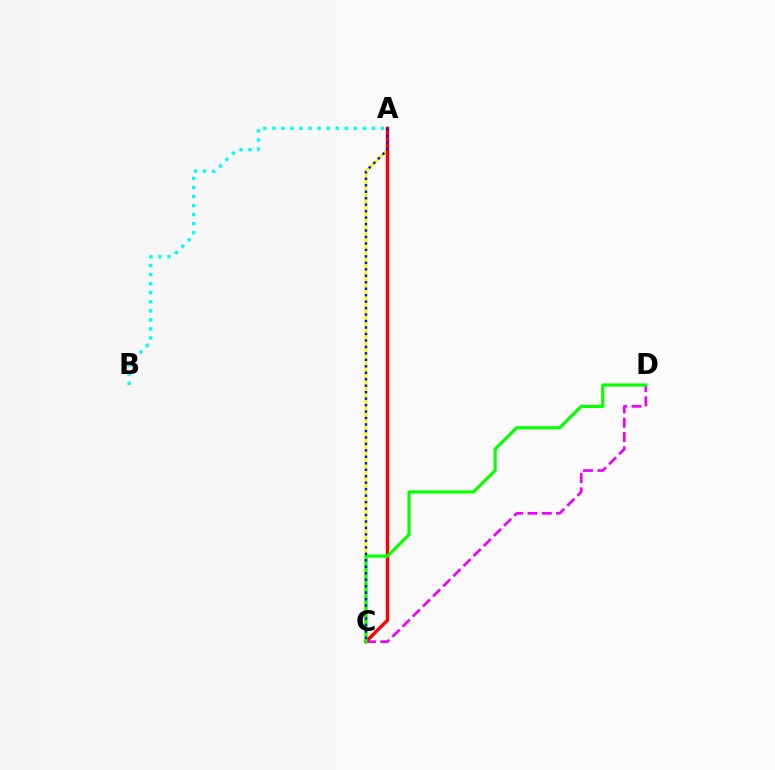{('A', 'C'): [{'color': '#fcf500', 'line_style': 'solid', 'thickness': 2.04}, {'color': '#ff0000', 'line_style': 'solid', 'thickness': 2.43}, {'color': '#0010ff', 'line_style': 'dotted', 'thickness': 1.76}], ('A', 'B'): [{'color': '#00fff6', 'line_style': 'dotted', 'thickness': 2.46}], ('C', 'D'): [{'color': '#ee00ff', 'line_style': 'dashed', 'thickness': 1.94}, {'color': '#08ff00', 'line_style': 'solid', 'thickness': 2.29}]}